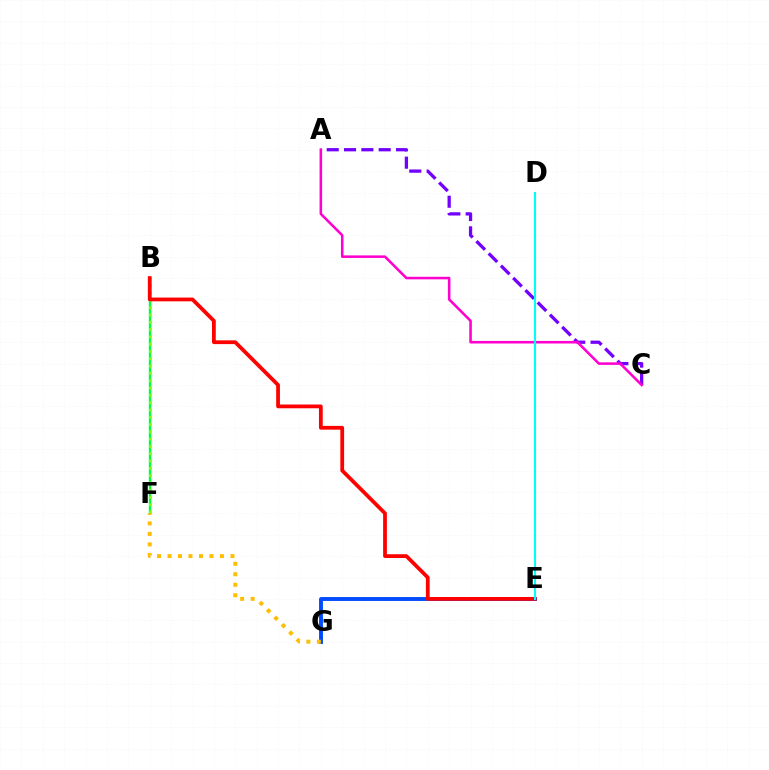{('B', 'F'): [{'color': '#00ff39', 'line_style': 'solid', 'thickness': 1.71}, {'color': '#84ff00', 'line_style': 'dotted', 'thickness': 1.98}], ('E', 'G'): [{'color': '#004bff', 'line_style': 'solid', 'thickness': 2.8}], ('A', 'C'): [{'color': '#7200ff', 'line_style': 'dashed', 'thickness': 2.35}, {'color': '#ff00cf', 'line_style': 'solid', 'thickness': 1.84}], ('F', 'G'): [{'color': '#ffbd00', 'line_style': 'dotted', 'thickness': 2.85}], ('B', 'E'): [{'color': '#ff0000', 'line_style': 'solid', 'thickness': 2.71}], ('D', 'E'): [{'color': '#00fff6', 'line_style': 'solid', 'thickness': 1.52}]}